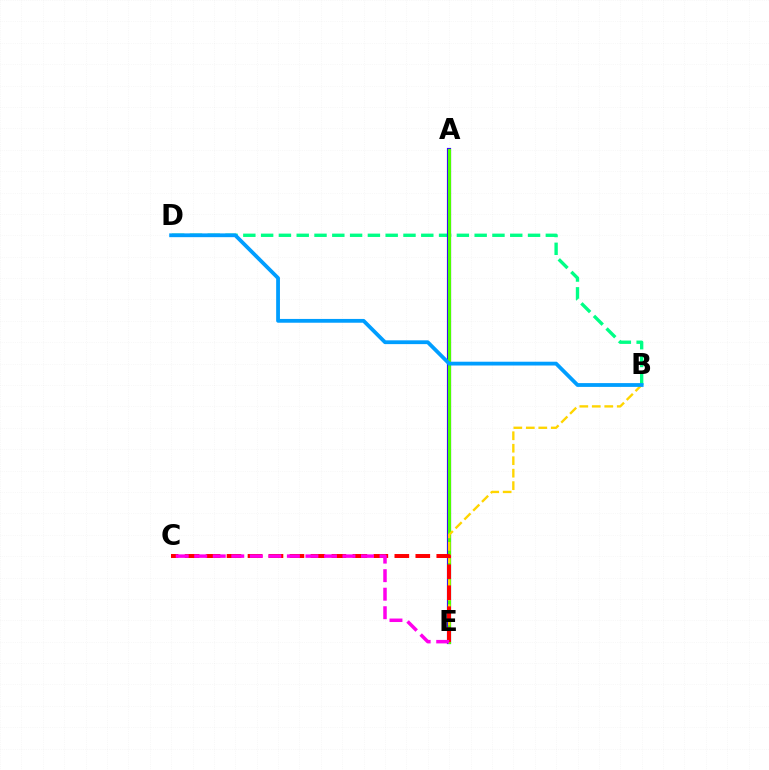{('B', 'D'): [{'color': '#00ff86', 'line_style': 'dashed', 'thickness': 2.42}, {'color': '#009eff', 'line_style': 'solid', 'thickness': 2.73}], ('A', 'E'): [{'color': '#3700ff', 'line_style': 'solid', 'thickness': 3.0}, {'color': '#4fff00', 'line_style': 'solid', 'thickness': 2.25}], ('B', 'E'): [{'color': '#ffd500', 'line_style': 'dashed', 'thickness': 1.69}], ('C', 'E'): [{'color': '#ff0000', 'line_style': 'dashed', 'thickness': 2.85}, {'color': '#ff00ed', 'line_style': 'dashed', 'thickness': 2.52}]}